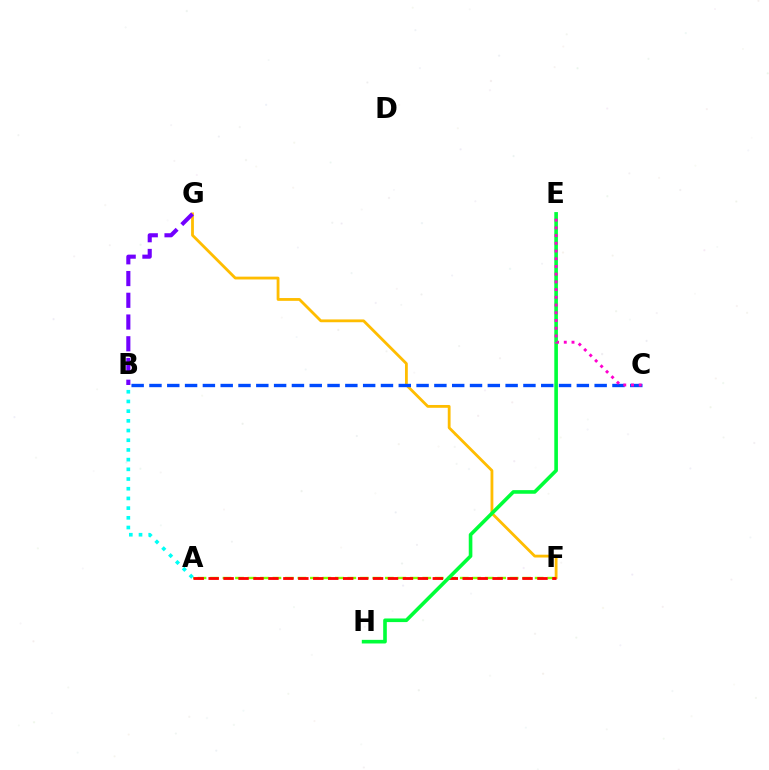{('A', 'F'): [{'color': '#84ff00', 'line_style': 'dashed', 'thickness': 1.7}, {'color': '#ff0000', 'line_style': 'dashed', 'thickness': 2.03}], ('F', 'G'): [{'color': '#ffbd00', 'line_style': 'solid', 'thickness': 2.02}], ('B', 'C'): [{'color': '#004bff', 'line_style': 'dashed', 'thickness': 2.42}], ('B', 'G'): [{'color': '#7200ff', 'line_style': 'dashed', 'thickness': 2.95}], ('A', 'B'): [{'color': '#00fff6', 'line_style': 'dotted', 'thickness': 2.63}], ('E', 'H'): [{'color': '#00ff39', 'line_style': 'solid', 'thickness': 2.61}], ('C', 'E'): [{'color': '#ff00cf', 'line_style': 'dotted', 'thickness': 2.1}]}